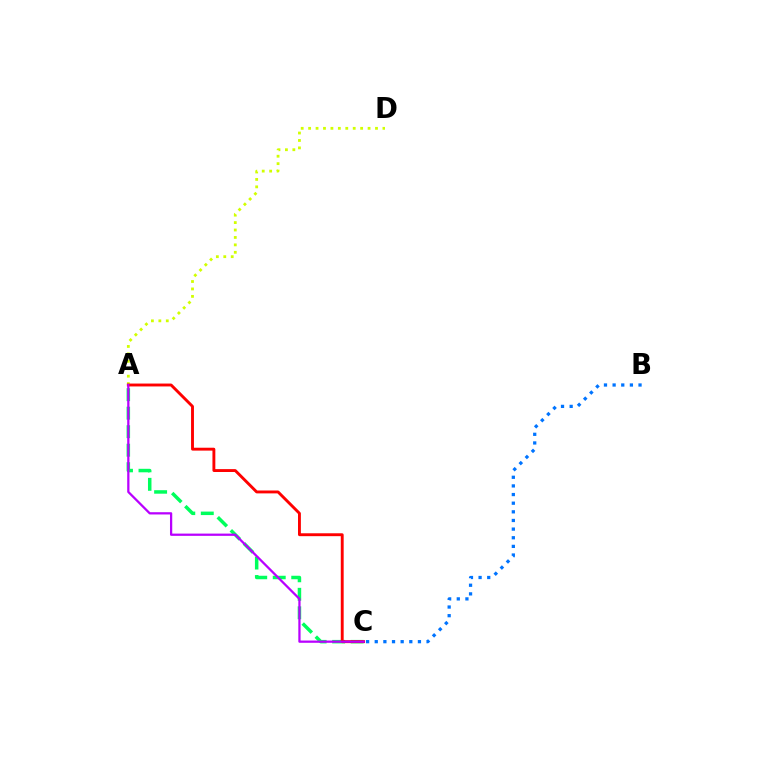{('B', 'C'): [{'color': '#0074ff', 'line_style': 'dotted', 'thickness': 2.35}], ('A', 'D'): [{'color': '#d1ff00', 'line_style': 'dotted', 'thickness': 2.02}], ('A', 'C'): [{'color': '#00ff5c', 'line_style': 'dashed', 'thickness': 2.51}, {'color': '#ff0000', 'line_style': 'solid', 'thickness': 2.08}, {'color': '#b900ff', 'line_style': 'solid', 'thickness': 1.63}]}